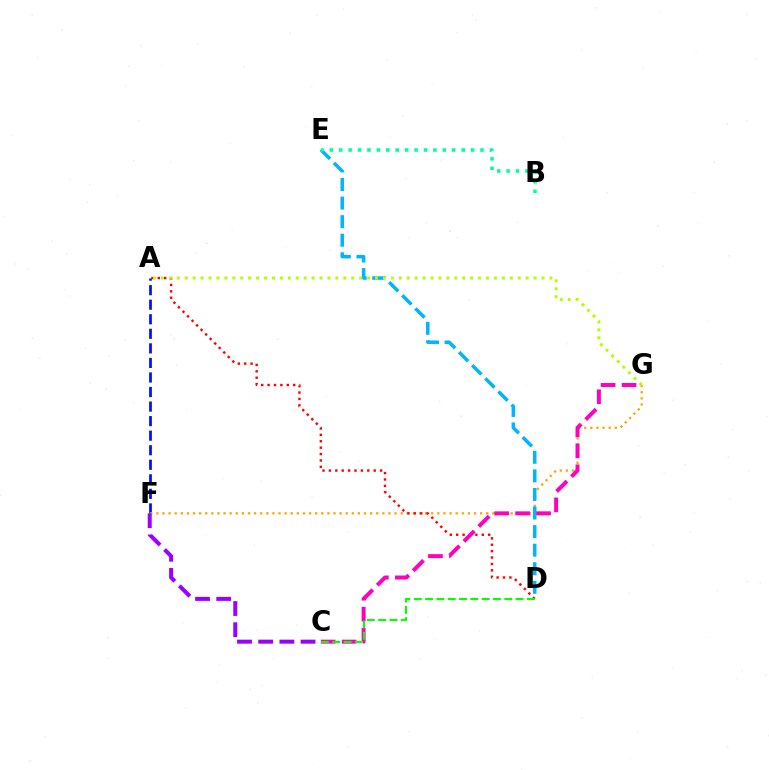{('A', 'F'): [{'color': '#0010ff', 'line_style': 'dashed', 'thickness': 1.98}], ('F', 'G'): [{'color': '#ffa500', 'line_style': 'dotted', 'thickness': 1.66}], ('D', 'E'): [{'color': '#00b5ff', 'line_style': 'dashed', 'thickness': 2.52}], ('A', 'D'): [{'color': '#ff0000', 'line_style': 'dotted', 'thickness': 1.74}], ('A', 'G'): [{'color': '#b3ff00', 'line_style': 'dotted', 'thickness': 2.15}], ('B', 'E'): [{'color': '#00ff9d', 'line_style': 'dotted', 'thickness': 2.56}], ('C', 'G'): [{'color': '#ff00bd', 'line_style': 'dashed', 'thickness': 2.85}], ('C', 'D'): [{'color': '#08ff00', 'line_style': 'dashed', 'thickness': 1.54}], ('C', 'F'): [{'color': '#9b00ff', 'line_style': 'dashed', 'thickness': 2.88}]}